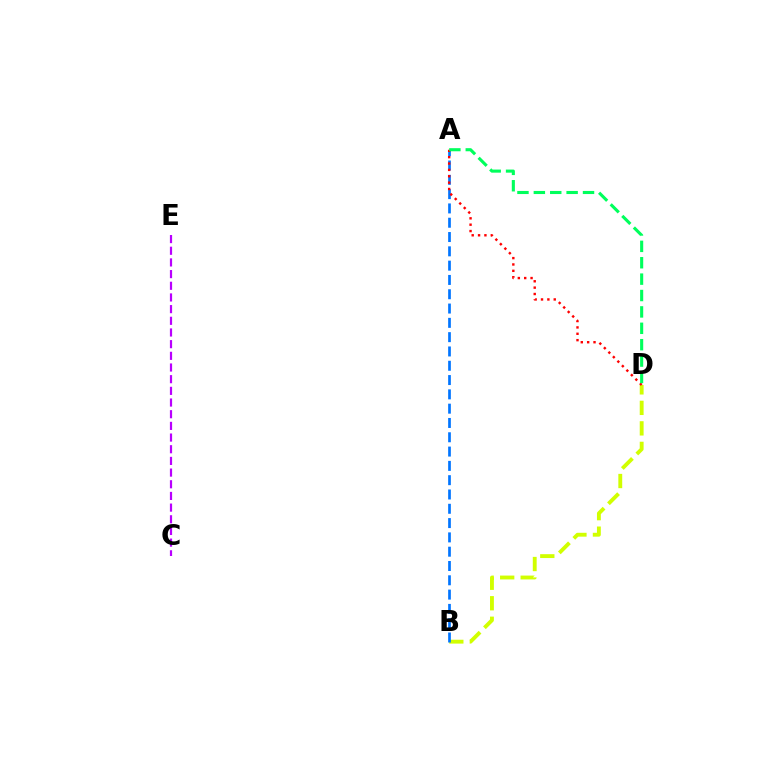{('B', 'D'): [{'color': '#d1ff00', 'line_style': 'dashed', 'thickness': 2.79}], ('A', 'B'): [{'color': '#0074ff', 'line_style': 'dashed', 'thickness': 1.94}], ('A', 'D'): [{'color': '#ff0000', 'line_style': 'dotted', 'thickness': 1.73}, {'color': '#00ff5c', 'line_style': 'dashed', 'thickness': 2.23}], ('C', 'E'): [{'color': '#b900ff', 'line_style': 'dashed', 'thickness': 1.59}]}